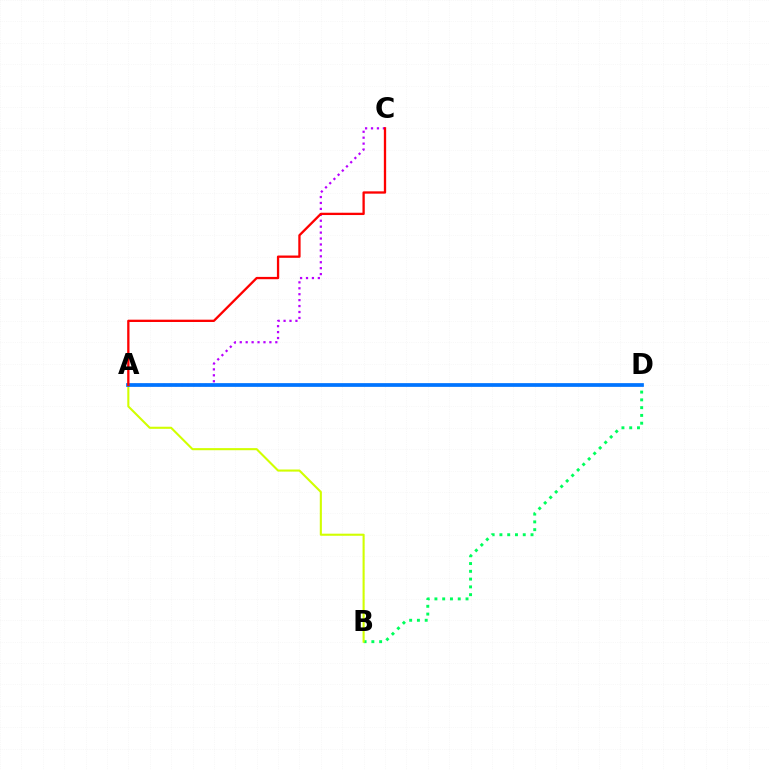{('B', 'D'): [{'color': '#00ff5c', 'line_style': 'dotted', 'thickness': 2.11}], ('A', 'C'): [{'color': '#b900ff', 'line_style': 'dotted', 'thickness': 1.61}, {'color': '#ff0000', 'line_style': 'solid', 'thickness': 1.66}], ('A', 'B'): [{'color': '#d1ff00', 'line_style': 'solid', 'thickness': 1.51}], ('A', 'D'): [{'color': '#0074ff', 'line_style': 'solid', 'thickness': 2.68}]}